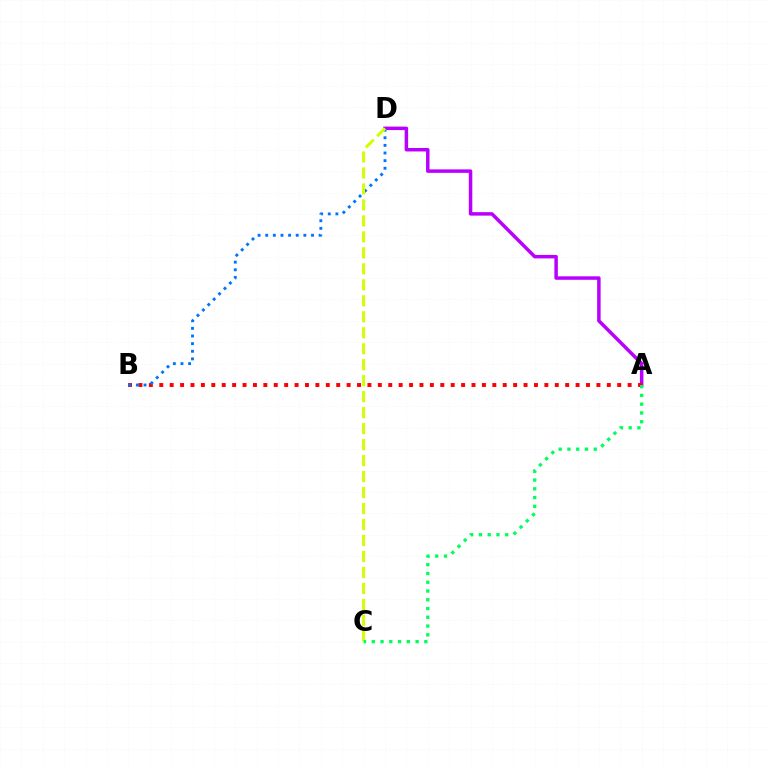{('A', 'D'): [{'color': '#b900ff', 'line_style': 'solid', 'thickness': 2.51}], ('A', 'B'): [{'color': '#ff0000', 'line_style': 'dotted', 'thickness': 2.83}], ('B', 'D'): [{'color': '#0074ff', 'line_style': 'dotted', 'thickness': 2.07}], ('C', 'D'): [{'color': '#d1ff00', 'line_style': 'dashed', 'thickness': 2.17}], ('A', 'C'): [{'color': '#00ff5c', 'line_style': 'dotted', 'thickness': 2.38}]}